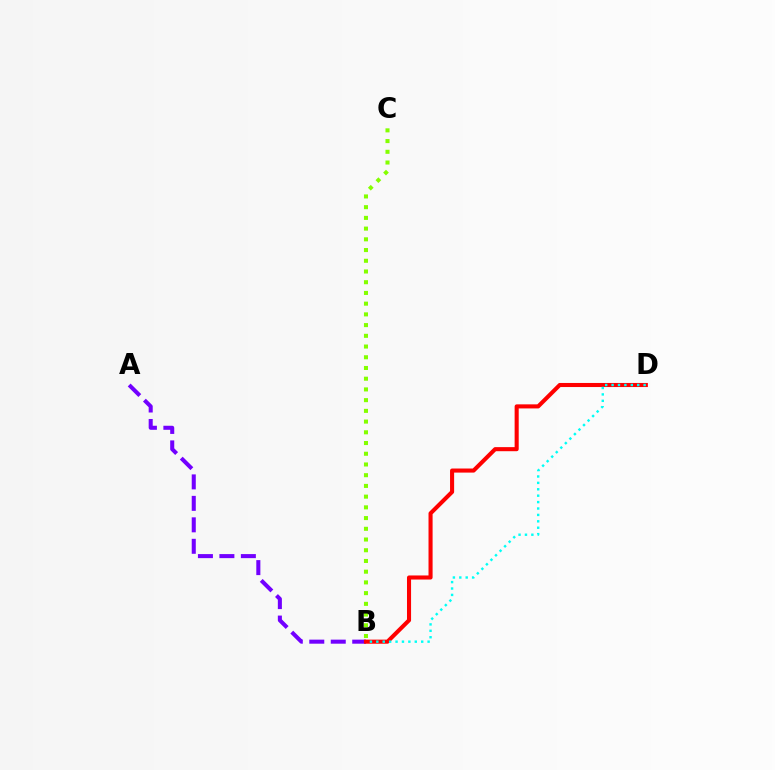{('A', 'B'): [{'color': '#7200ff', 'line_style': 'dashed', 'thickness': 2.92}], ('B', 'D'): [{'color': '#ff0000', 'line_style': 'solid', 'thickness': 2.94}, {'color': '#00fff6', 'line_style': 'dotted', 'thickness': 1.74}], ('B', 'C'): [{'color': '#84ff00', 'line_style': 'dotted', 'thickness': 2.91}]}